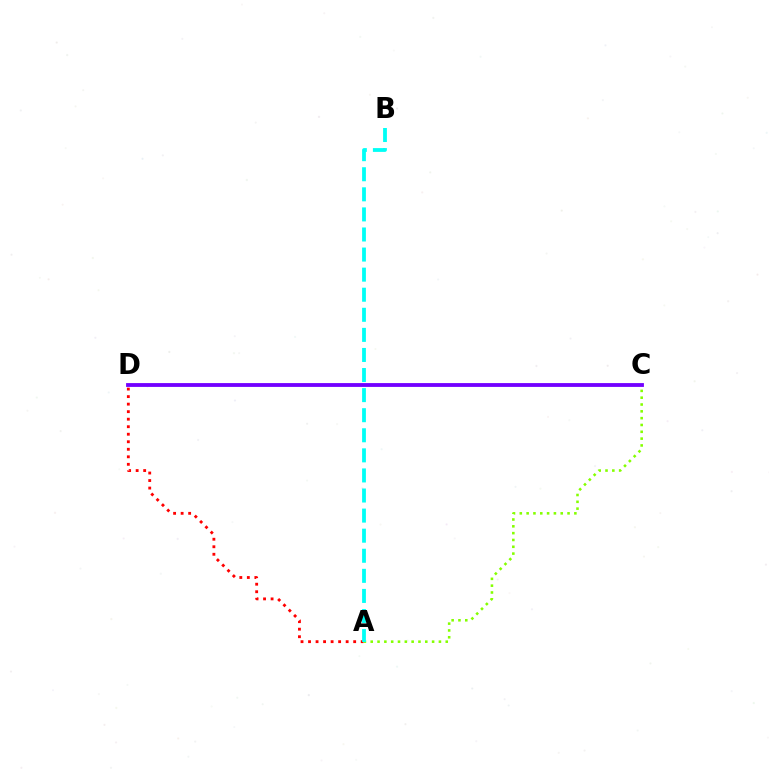{('A', 'D'): [{'color': '#ff0000', 'line_style': 'dotted', 'thickness': 2.04}], ('A', 'C'): [{'color': '#84ff00', 'line_style': 'dotted', 'thickness': 1.85}], ('C', 'D'): [{'color': '#7200ff', 'line_style': 'solid', 'thickness': 2.75}], ('A', 'B'): [{'color': '#00fff6', 'line_style': 'dashed', 'thickness': 2.73}]}